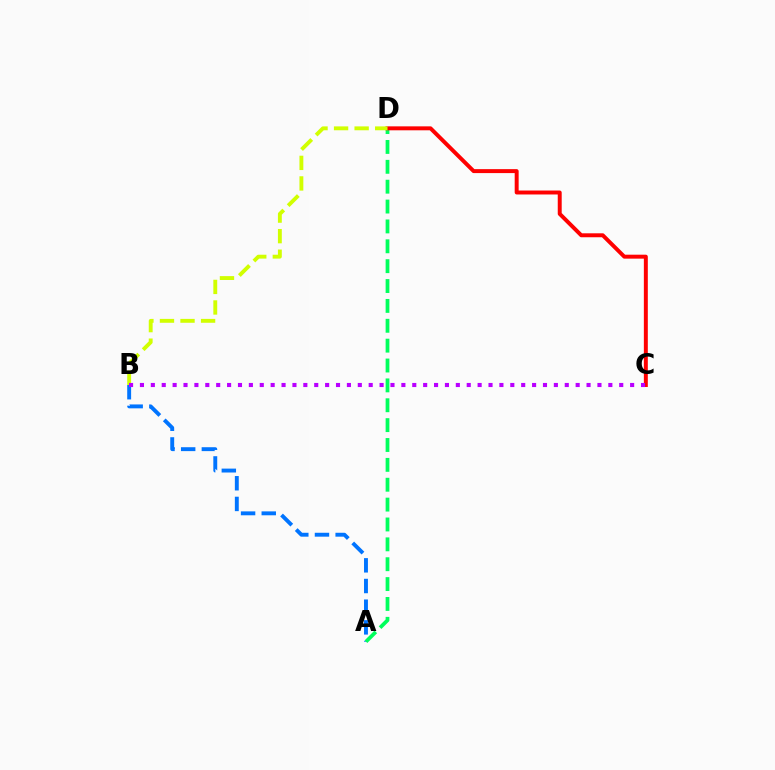{('A', 'B'): [{'color': '#0074ff', 'line_style': 'dashed', 'thickness': 2.81}], ('A', 'D'): [{'color': '#00ff5c', 'line_style': 'dashed', 'thickness': 2.7}], ('C', 'D'): [{'color': '#ff0000', 'line_style': 'solid', 'thickness': 2.85}], ('B', 'D'): [{'color': '#d1ff00', 'line_style': 'dashed', 'thickness': 2.79}], ('B', 'C'): [{'color': '#b900ff', 'line_style': 'dotted', 'thickness': 2.96}]}